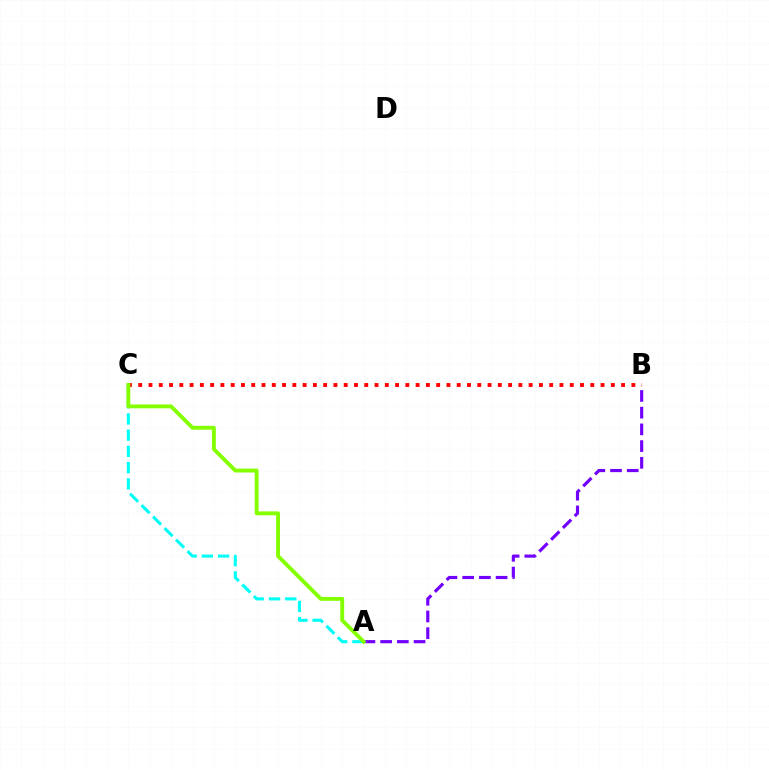{('A', 'C'): [{'color': '#00fff6', 'line_style': 'dashed', 'thickness': 2.21}, {'color': '#84ff00', 'line_style': 'solid', 'thickness': 2.79}], ('A', 'B'): [{'color': '#7200ff', 'line_style': 'dashed', 'thickness': 2.27}], ('B', 'C'): [{'color': '#ff0000', 'line_style': 'dotted', 'thickness': 2.79}]}